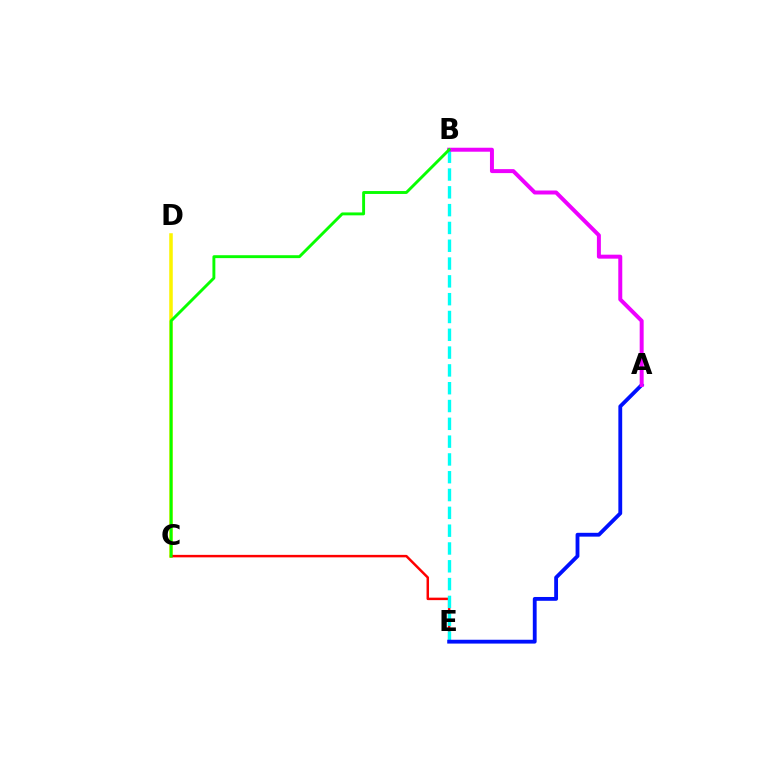{('C', 'D'): [{'color': '#fcf500', 'line_style': 'solid', 'thickness': 2.54}], ('C', 'E'): [{'color': '#ff0000', 'line_style': 'solid', 'thickness': 1.79}], ('B', 'E'): [{'color': '#00fff6', 'line_style': 'dashed', 'thickness': 2.42}], ('A', 'E'): [{'color': '#0010ff', 'line_style': 'solid', 'thickness': 2.76}], ('A', 'B'): [{'color': '#ee00ff', 'line_style': 'solid', 'thickness': 2.86}], ('B', 'C'): [{'color': '#08ff00', 'line_style': 'solid', 'thickness': 2.09}]}